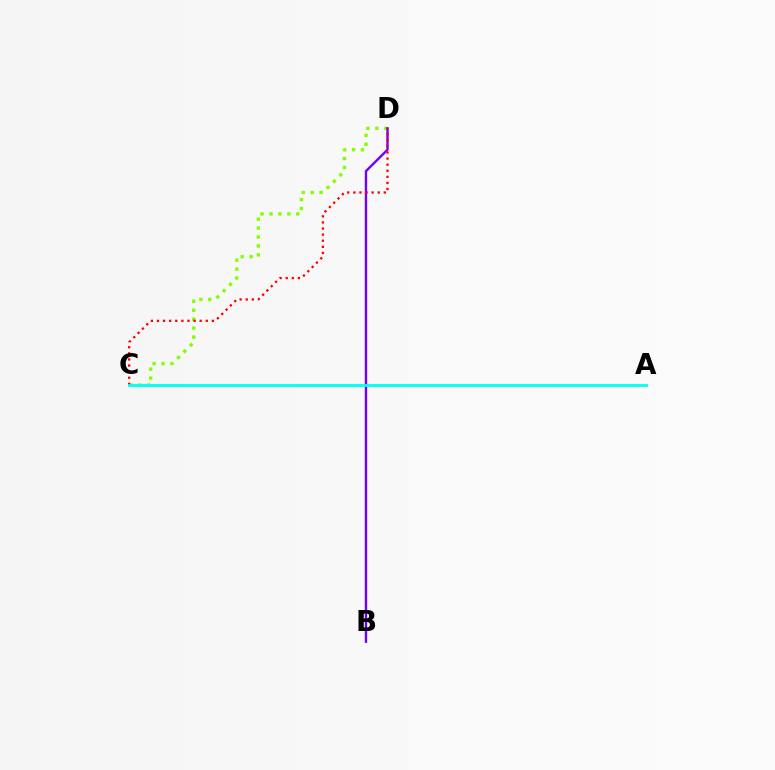{('C', 'D'): [{'color': '#84ff00', 'line_style': 'dotted', 'thickness': 2.43}, {'color': '#ff0000', 'line_style': 'dotted', 'thickness': 1.66}], ('B', 'D'): [{'color': '#7200ff', 'line_style': 'solid', 'thickness': 1.72}], ('A', 'C'): [{'color': '#00fff6', 'line_style': 'solid', 'thickness': 2.04}]}